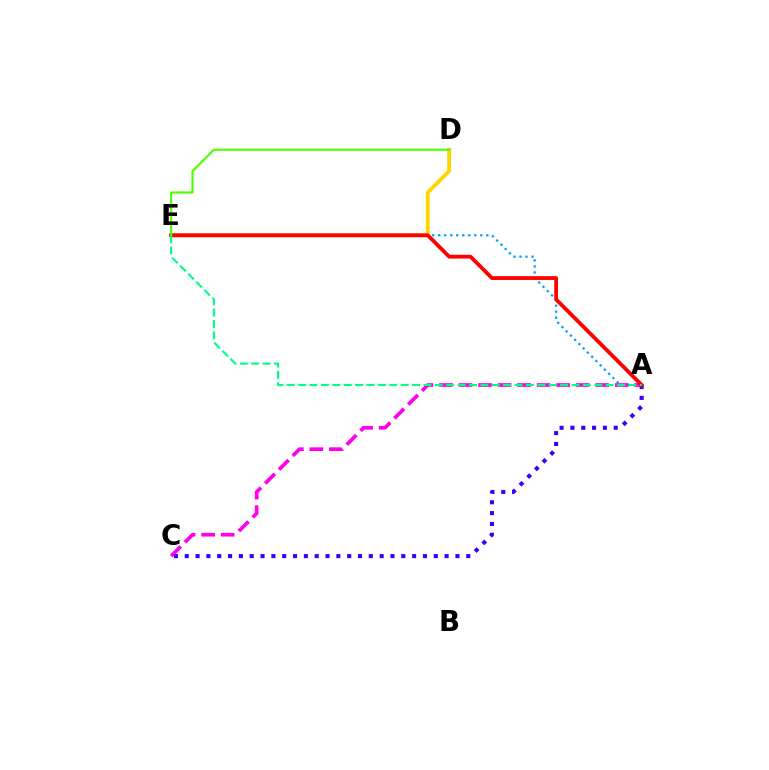{('A', 'E'): [{'color': '#009eff', 'line_style': 'dotted', 'thickness': 1.63}, {'color': '#ff0000', 'line_style': 'solid', 'thickness': 2.74}, {'color': '#00ff86', 'line_style': 'dashed', 'thickness': 1.55}], ('A', 'C'): [{'color': '#ff00ed', 'line_style': 'dashed', 'thickness': 2.65}, {'color': '#3700ff', 'line_style': 'dotted', 'thickness': 2.94}], ('D', 'E'): [{'color': '#ffd500', 'line_style': 'solid', 'thickness': 2.74}, {'color': '#4fff00', 'line_style': 'solid', 'thickness': 1.54}]}